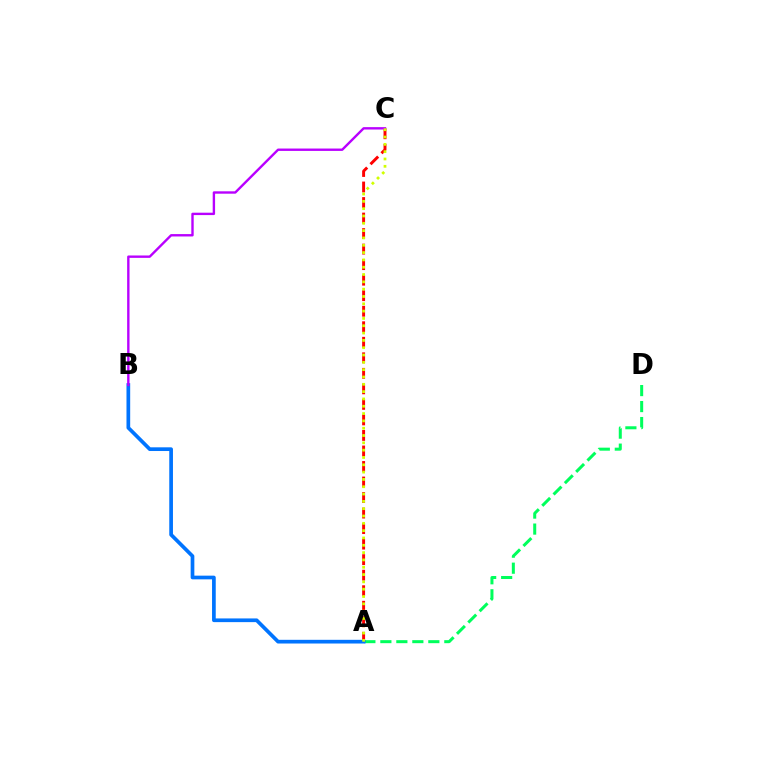{('A', 'D'): [{'color': '#00ff5c', 'line_style': 'dashed', 'thickness': 2.17}], ('A', 'C'): [{'color': '#ff0000', 'line_style': 'dashed', 'thickness': 2.11}, {'color': '#d1ff00', 'line_style': 'dotted', 'thickness': 1.99}], ('A', 'B'): [{'color': '#0074ff', 'line_style': 'solid', 'thickness': 2.66}], ('B', 'C'): [{'color': '#b900ff', 'line_style': 'solid', 'thickness': 1.72}]}